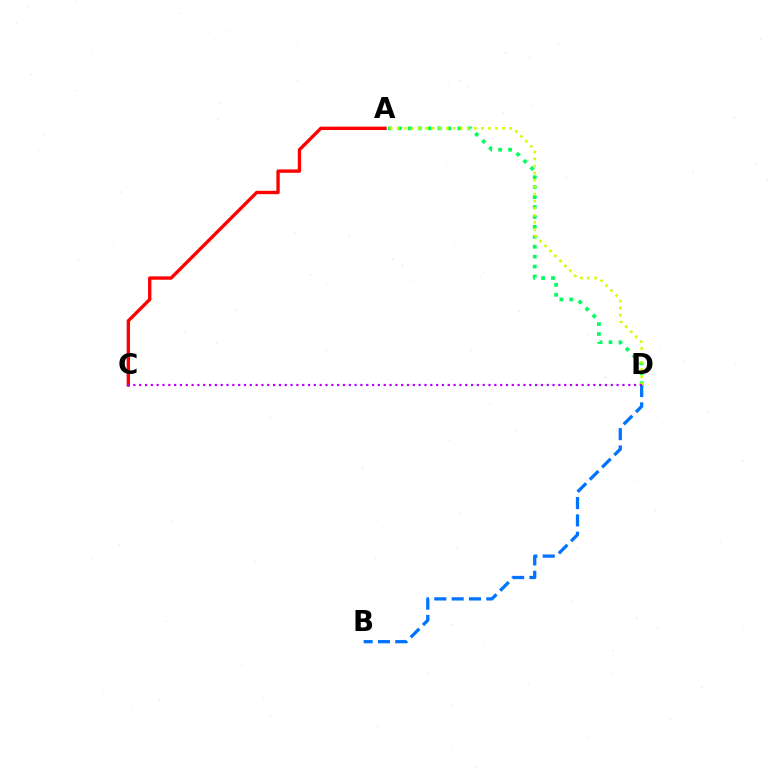{('A', 'D'): [{'color': '#00ff5c', 'line_style': 'dotted', 'thickness': 2.7}, {'color': '#d1ff00', 'line_style': 'dotted', 'thickness': 1.91}], ('B', 'D'): [{'color': '#0074ff', 'line_style': 'dashed', 'thickness': 2.35}], ('A', 'C'): [{'color': '#ff0000', 'line_style': 'solid', 'thickness': 2.41}], ('C', 'D'): [{'color': '#b900ff', 'line_style': 'dotted', 'thickness': 1.58}]}